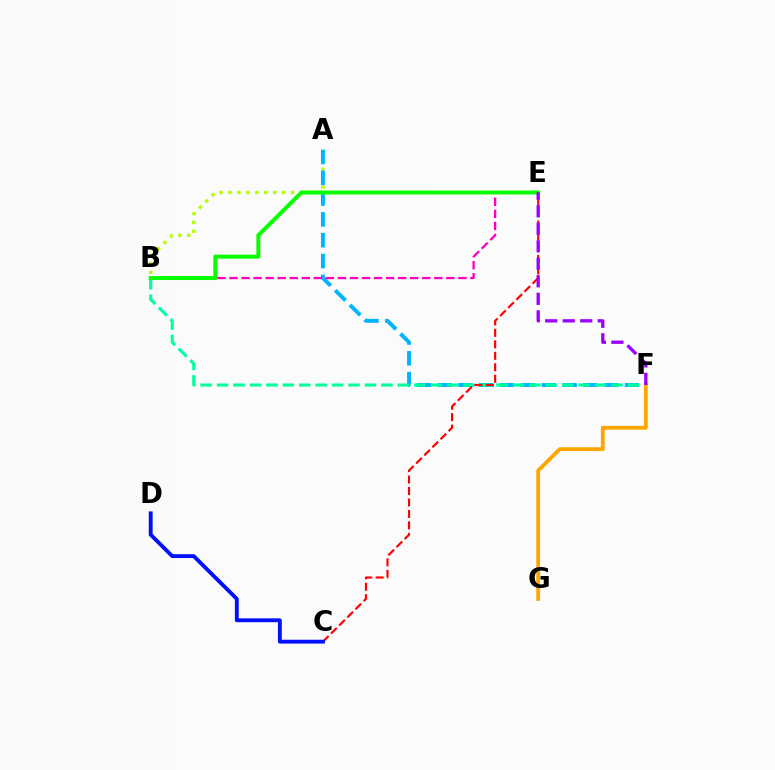{('A', 'B'): [{'color': '#b3ff00', 'line_style': 'dotted', 'thickness': 2.43}], ('A', 'F'): [{'color': '#00b5ff', 'line_style': 'dashed', 'thickness': 2.83}], ('B', 'F'): [{'color': '#00ff9d', 'line_style': 'dashed', 'thickness': 2.23}], ('F', 'G'): [{'color': '#ffa500', 'line_style': 'solid', 'thickness': 2.75}], ('B', 'E'): [{'color': '#ff00bd', 'line_style': 'dashed', 'thickness': 1.64}, {'color': '#08ff00', 'line_style': 'solid', 'thickness': 2.85}], ('C', 'E'): [{'color': '#ff0000', 'line_style': 'dashed', 'thickness': 1.56}], ('E', 'F'): [{'color': '#9b00ff', 'line_style': 'dashed', 'thickness': 2.38}], ('C', 'D'): [{'color': '#0010ff', 'line_style': 'solid', 'thickness': 2.78}]}